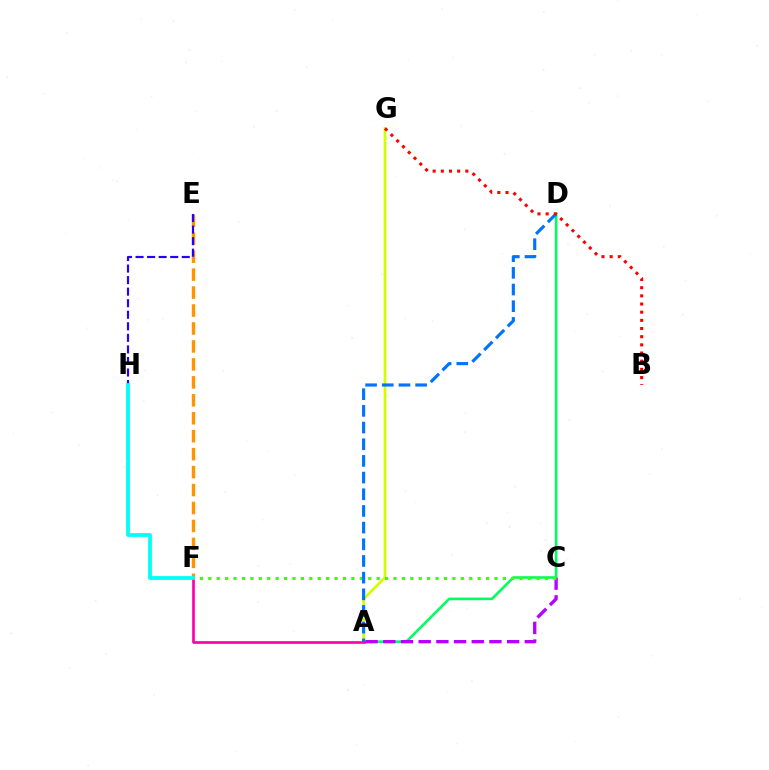{('A', 'G'): [{'color': '#d1ff00', 'line_style': 'solid', 'thickness': 1.97}], ('A', 'D'): [{'color': '#00ff5c', 'line_style': 'solid', 'thickness': 1.88}, {'color': '#0074ff', 'line_style': 'dashed', 'thickness': 2.27}], ('A', 'C'): [{'color': '#b900ff', 'line_style': 'dashed', 'thickness': 2.4}], ('C', 'F'): [{'color': '#3dff00', 'line_style': 'dotted', 'thickness': 2.29}], ('A', 'F'): [{'color': '#ff00ac', 'line_style': 'solid', 'thickness': 1.94}], ('E', 'F'): [{'color': '#ff9400', 'line_style': 'dashed', 'thickness': 2.44}], ('E', 'H'): [{'color': '#2500ff', 'line_style': 'dashed', 'thickness': 1.57}], ('F', 'H'): [{'color': '#00fff6', 'line_style': 'solid', 'thickness': 2.72}], ('B', 'G'): [{'color': '#ff0000', 'line_style': 'dotted', 'thickness': 2.22}]}